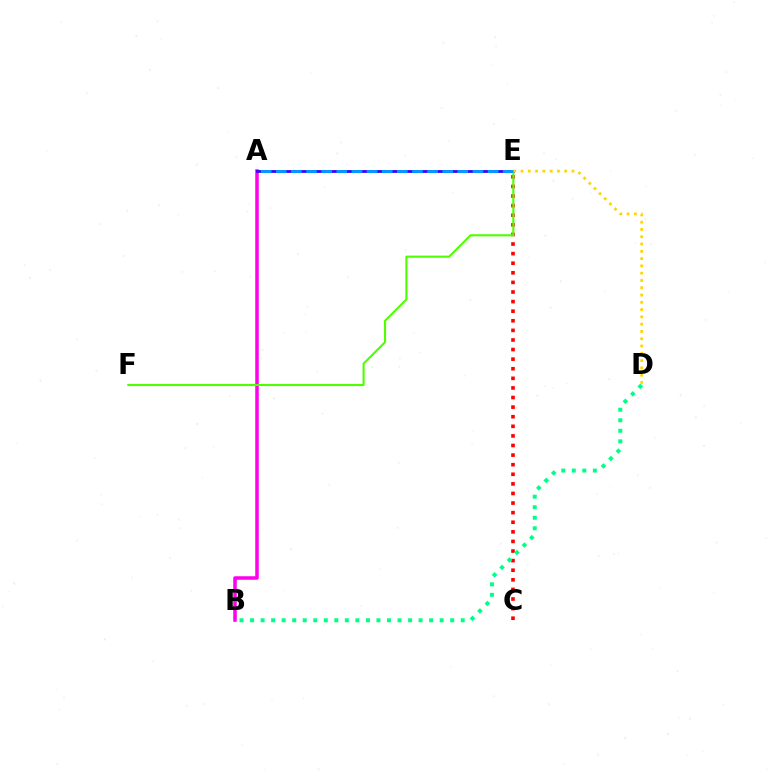{('C', 'E'): [{'color': '#ff0000', 'line_style': 'dotted', 'thickness': 2.61}], ('A', 'B'): [{'color': '#ff00ed', 'line_style': 'solid', 'thickness': 2.52}], ('A', 'E'): [{'color': '#3700ff', 'line_style': 'solid', 'thickness': 2.0}, {'color': '#009eff', 'line_style': 'dashed', 'thickness': 2.06}], ('E', 'F'): [{'color': '#4fff00', 'line_style': 'solid', 'thickness': 1.52}], ('D', 'E'): [{'color': '#ffd500', 'line_style': 'dotted', 'thickness': 1.98}], ('B', 'D'): [{'color': '#00ff86', 'line_style': 'dotted', 'thickness': 2.86}]}